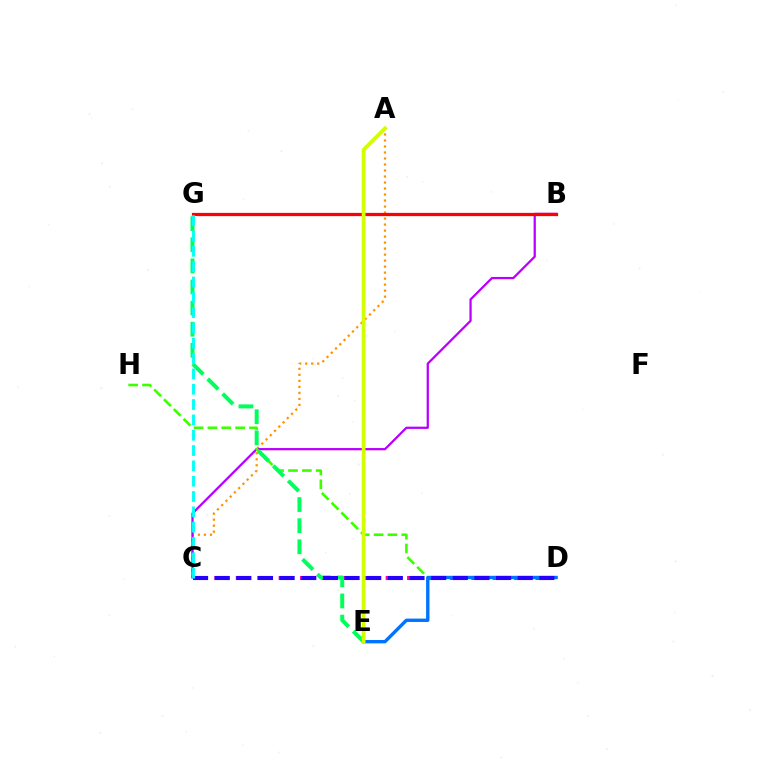{('A', 'C'): [{'color': '#ff9400', 'line_style': 'dotted', 'thickness': 1.63}], ('C', 'D'): [{'color': '#ff00ac', 'line_style': 'dashed', 'thickness': 2.91}, {'color': '#2500ff', 'line_style': 'dashed', 'thickness': 2.94}], ('B', 'C'): [{'color': '#b900ff', 'line_style': 'solid', 'thickness': 1.62}], ('D', 'H'): [{'color': '#3dff00', 'line_style': 'dashed', 'thickness': 1.88}], ('B', 'G'): [{'color': '#ff0000', 'line_style': 'solid', 'thickness': 2.33}], ('E', 'G'): [{'color': '#00ff5c', 'line_style': 'dashed', 'thickness': 2.87}], ('D', 'E'): [{'color': '#0074ff', 'line_style': 'solid', 'thickness': 2.44}], ('A', 'E'): [{'color': '#d1ff00', 'line_style': 'solid', 'thickness': 2.71}], ('C', 'G'): [{'color': '#00fff6', 'line_style': 'dashed', 'thickness': 2.08}]}